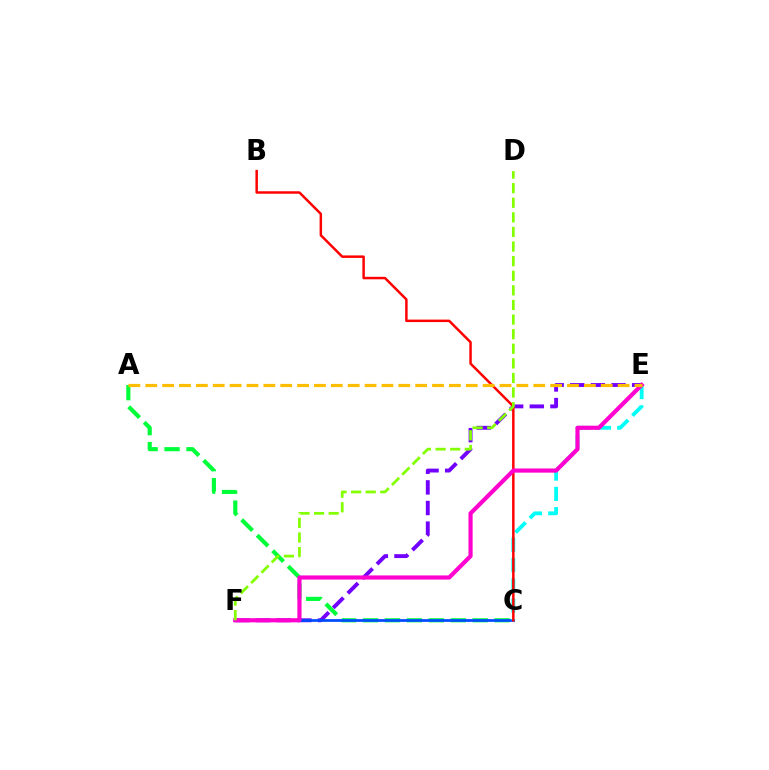{('A', 'C'): [{'color': '#00ff39', 'line_style': 'dashed', 'thickness': 2.98}], ('E', 'F'): [{'color': '#7200ff', 'line_style': 'dashed', 'thickness': 2.8}, {'color': '#ff00cf', 'line_style': 'solid', 'thickness': 2.99}], ('C', 'F'): [{'color': '#004bff', 'line_style': 'solid', 'thickness': 1.97}], ('C', 'E'): [{'color': '#00fff6', 'line_style': 'dashed', 'thickness': 2.76}], ('B', 'C'): [{'color': '#ff0000', 'line_style': 'solid', 'thickness': 1.78}], ('D', 'F'): [{'color': '#84ff00', 'line_style': 'dashed', 'thickness': 1.98}], ('A', 'E'): [{'color': '#ffbd00', 'line_style': 'dashed', 'thickness': 2.29}]}